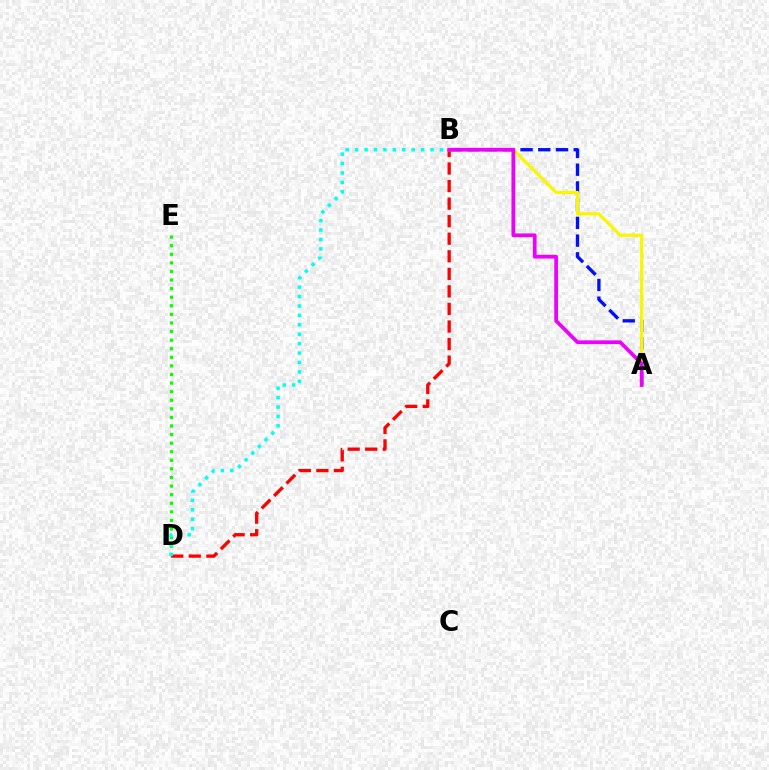{('D', 'E'): [{'color': '#08ff00', 'line_style': 'dotted', 'thickness': 2.33}], ('A', 'B'): [{'color': '#0010ff', 'line_style': 'dashed', 'thickness': 2.41}, {'color': '#fcf500', 'line_style': 'solid', 'thickness': 2.32}, {'color': '#ee00ff', 'line_style': 'solid', 'thickness': 2.68}], ('B', 'D'): [{'color': '#ff0000', 'line_style': 'dashed', 'thickness': 2.38}, {'color': '#00fff6', 'line_style': 'dotted', 'thickness': 2.56}]}